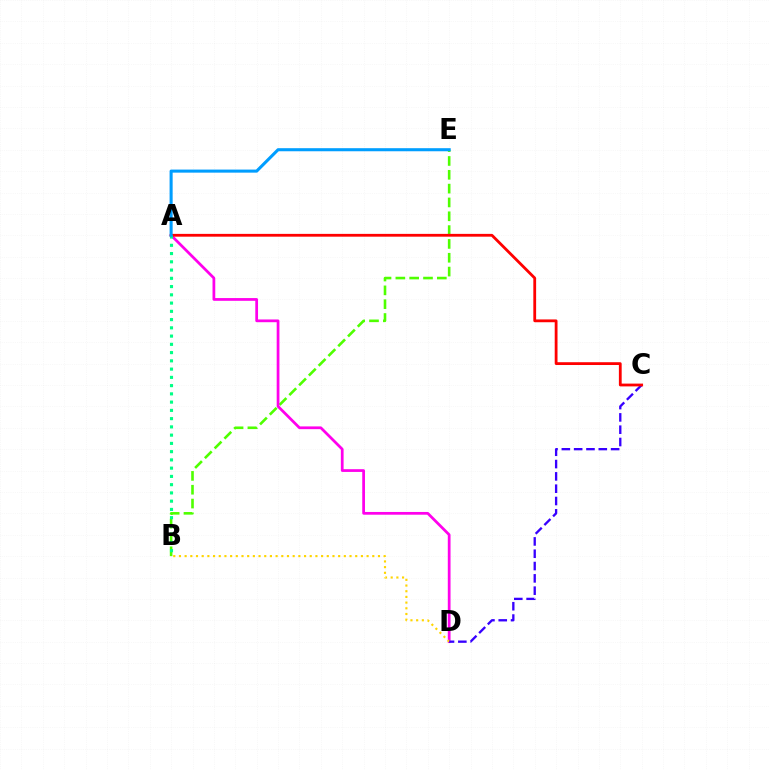{('B', 'E'): [{'color': '#4fff00', 'line_style': 'dashed', 'thickness': 1.88}], ('A', 'D'): [{'color': '#ff00ed', 'line_style': 'solid', 'thickness': 1.98}], ('B', 'D'): [{'color': '#ffd500', 'line_style': 'dotted', 'thickness': 1.54}], ('C', 'D'): [{'color': '#3700ff', 'line_style': 'dashed', 'thickness': 1.67}], ('A', 'C'): [{'color': '#ff0000', 'line_style': 'solid', 'thickness': 2.02}], ('A', 'B'): [{'color': '#00ff86', 'line_style': 'dotted', 'thickness': 2.24}], ('A', 'E'): [{'color': '#009eff', 'line_style': 'solid', 'thickness': 2.21}]}